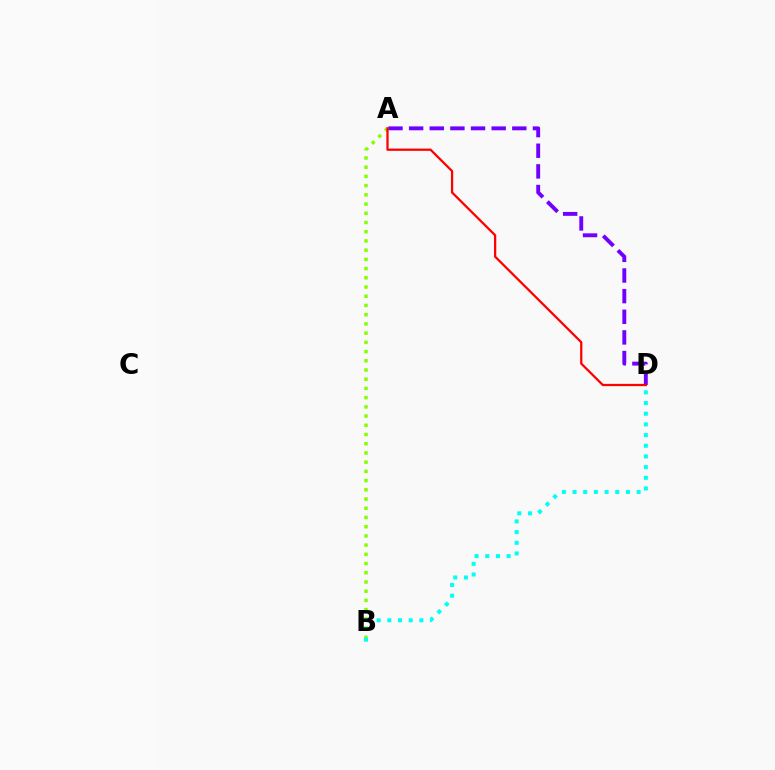{('A', 'B'): [{'color': '#84ff00', 'line_style': 'dotted', 'thickness': 2.5}], ('B', 'D'): [{'color': '#00fff6', 'line_style': 'dotted', 'thickness': 2.9}], ('A', 'D'): [{'color': '#7200ff', 'line_style': 'dashed', 'thickness': 2.8}, {'color': '#ff0000', 'line_style': 'solid', 'thickness': 1.62}]}